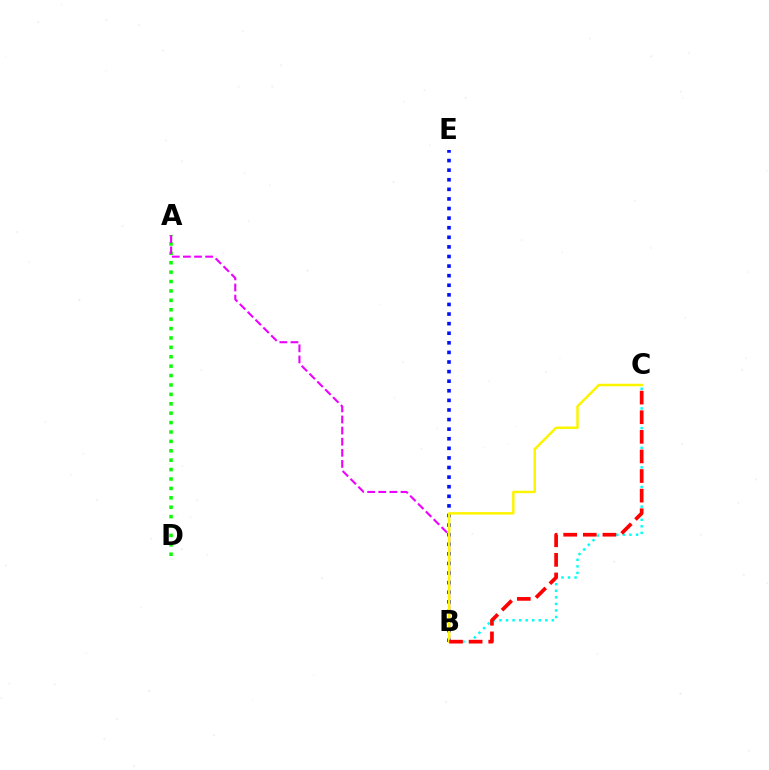{('B', 'C'): [{'color': '#00fff6', 'line_style': 'dotted', 'thickness': 1.78}, {'color': '#fcf500', 'line_style': 'solid', 'thickness': 1.79}, {'color': '#ff0000', 'line_style': 'dashed', 'thickness': 2.66}], ('A', 'D'): [{'color': '#08ff00', 'line_style': 'dotted', 'thickness': 2.55}], ('A', 'B'): [{'color': '#ee00ff', 'line_style': 'dashed', 'thickness': 1.51}], ('B', 'E'): [{'color': '#0010ff', 'line_style': 'dotted', 'thickness': 2.61}]}